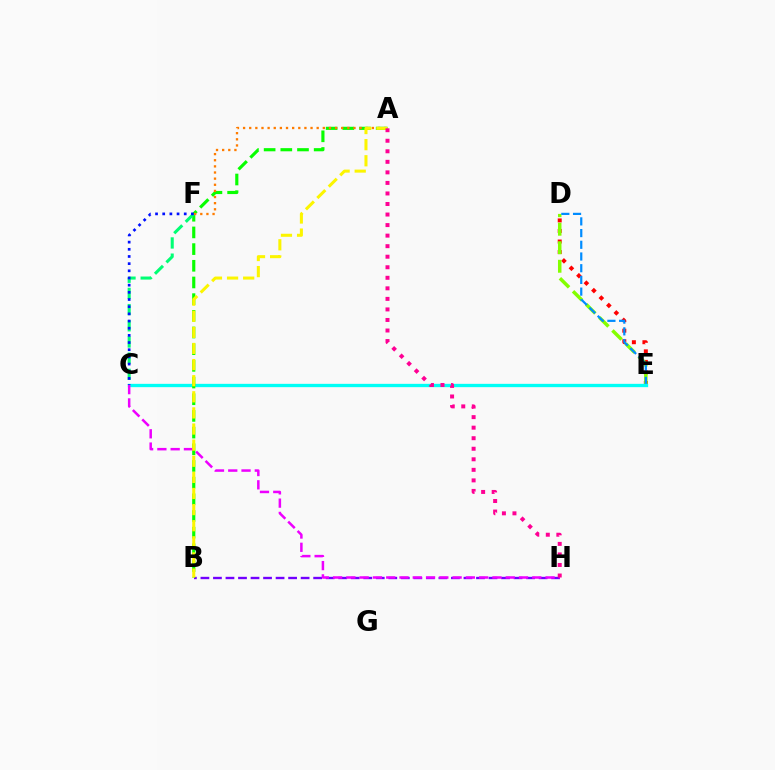{('B', 'H'): [{'color': '#7200ff', 'line_style': 'dashed', 'thickness': 1.7}], ('D', 'E'): [{'color': '#ff0000', 'line_style': 'dotted', 'thickness': 2.87}, {'color': '#84ff00', 'line_style': 'dashed', 'thickness': 2.52}, {'color': '#008cff', 'line_style': 'dashed', 'thickness': 1.59}], ('C', 'E'): [{'color': '#00fff6', 'line_style': 'solid', 'thickness': 2.39}], ('A', 'B'): [{'color': '#08ff00', 'line_style': 'dashed', 'thickness': 2.27}, {'color': '#fcf500', 'line_style': 'dashed', 'thickness': 2.19}], ('C', 'F'): [{'color': '#00ff74', 'line_style': 'dashed', 'thickness': 2.2}, {'color': '#0010ff', 'line_style': 'dotted', 'thickness': 1.95}], ('A', 'F'): [{'color': '#ff7c00', 'line_style': 'dotted', 'thickness': 1.67}], ('C', 'H'): [{'color': '#ee00ff', 'line_style': 'dashed', 'thickness': 1.8}], ('A', 'H'): [{'color': '#ff0094', 'line_style': 'dotted', 'thickness': 2.86}]}